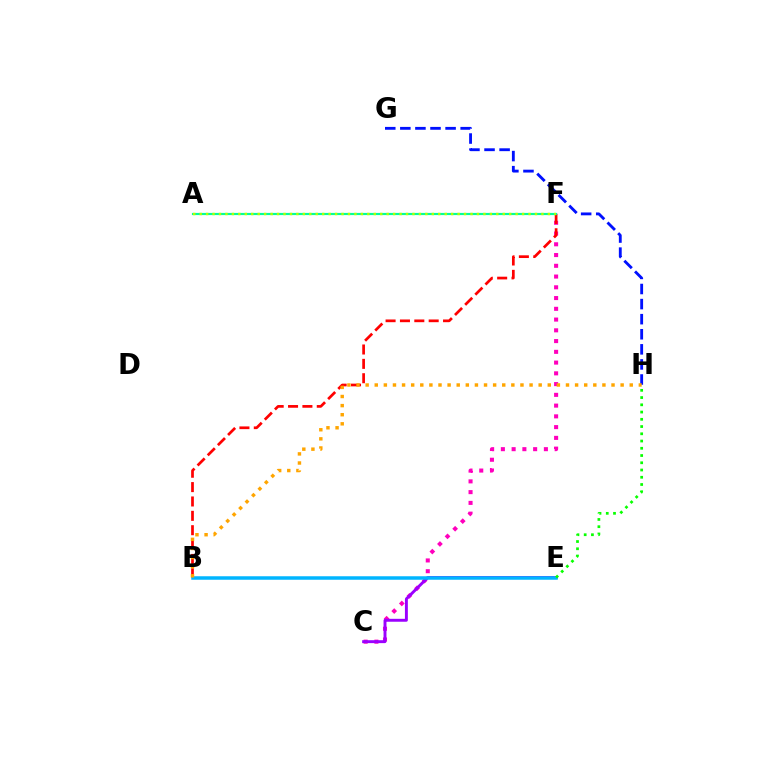{('C', 'F'): [{'color': '#ff00bd', 'line_style': 'dotted', 'thickness': 2.92}], ('B', 'F'): [{'color': '#ff0000', 'line_style': 'dashed', 'thickness': 1.95}], ('C', 'E'): [{'color': '#9b00ff', 'line_style': 'solid', 'thickness': 2.1}], ('B', 'E'): [{'color': '#00b5ff', 'line_style': 'solid', 'thickness': 2.52}], ('A', 'F'): [{'color': '#00ff9d', 'line_style': 'solid', 'thickness': 1.57}, {'color': '#b3ff00', 'line_style': 'dotted', 'thickness': 1.75}], ('E', 'H'): [{'color': '#08ff00', 'line_style': 'dotted', 'thickness': 1.97}], ('G', 'H'): [{'color': '#0010ff', 'line_style': 'dashed', 'thickness': 2.05}], ('B', 'H'): [{'color': '#ffa500', 'line_style': 'dotted', 'thickness': 2.47}]}